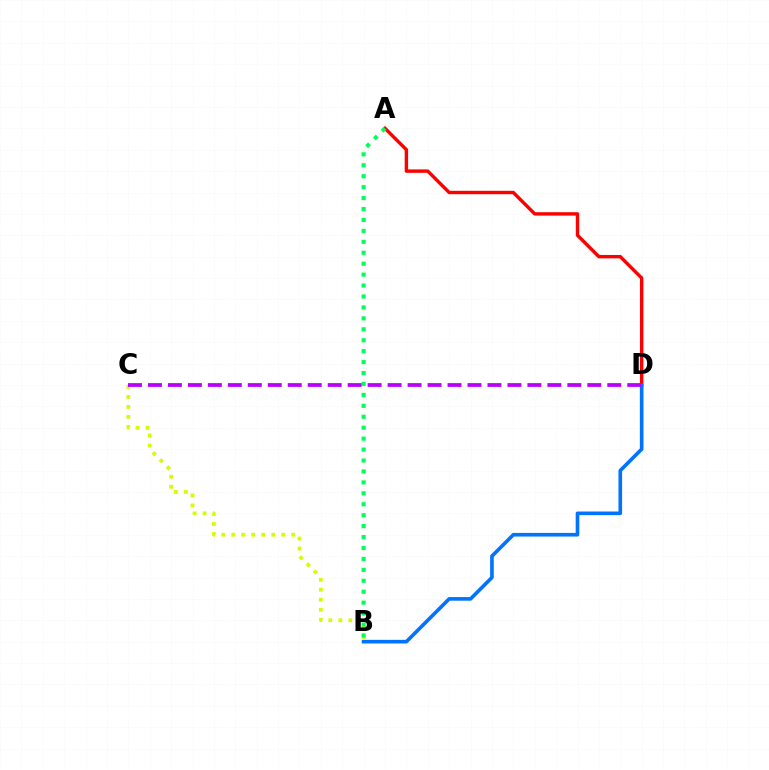{('A', 'D'): [{'color': '#ff0000', 'line_style': 'solid', 'thickness': 2.46}], ('B', 'C'): [{'color': '#d1ff00', 'line_style': 'dotted', 'thickness': 2.72}], ('A', 'B'): [{'color': '#00ff5c', 'line_style': 'dotted', 'thickness': 2.97}], ('B', 'D'): [{'color': '#0074ff', 'line_style': 'solid', 'thickness': 2.61}], ('C', 'D'): [{'color': '#b900ff', 'line_style': 'dashed', 'thickness': 2.71}]}